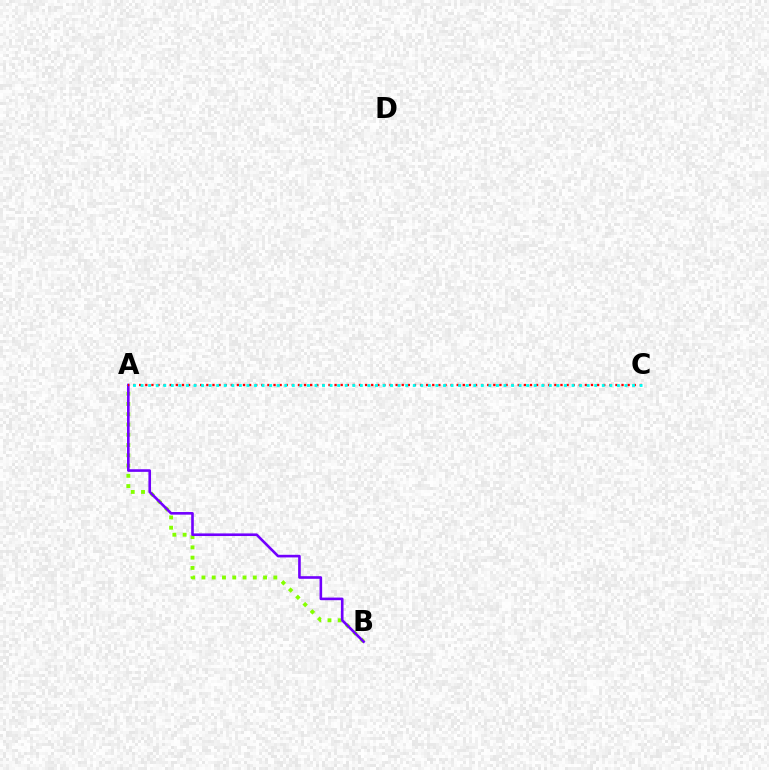{('A', 'B'): [{'color': '#84ff00', 'line_style': 'dotted', 'thickness': 2.79}, {'color': '#7200ff', 'line_style': 'solid', 'thickness': 1.89}], ('A', 'C'): [{'color': '#ff0000', 'line_style': 'dotted', 'thickness': 1.66}, {'color': '#00fff6', 'line_style': 'dotted', 'thickness': 2.05}]}